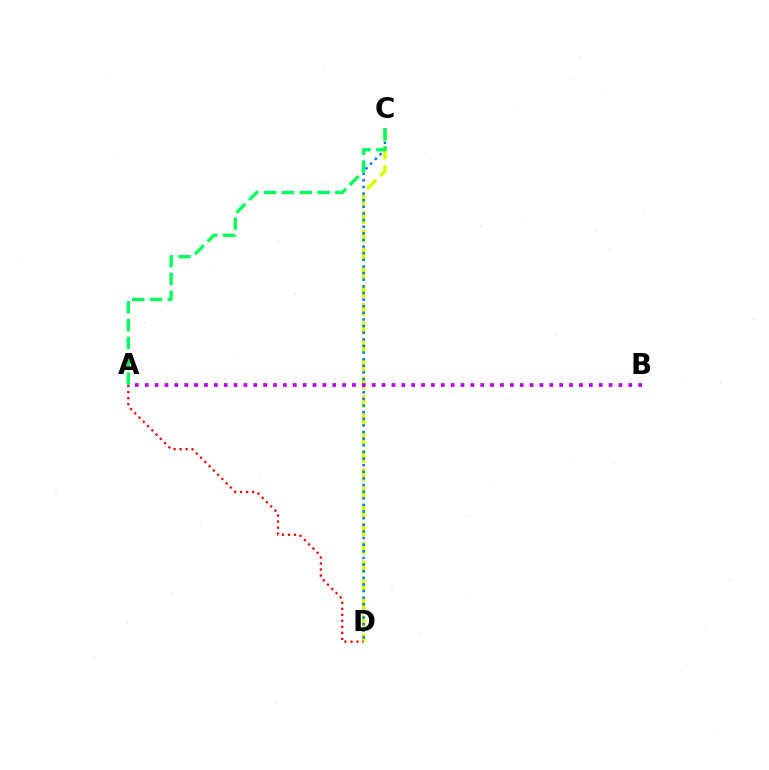{('C', 'D'): [{'color': '#d1ff00', 'line_style': 'dashed', 'thickness': 2.49}, {'color': '#0074ff', 'line_style': 'dotted', 'thickness': 1.8}], ('A', 'D'): [{'color': '#ff0000', 'line_style': 'dotted', 'thickness': 1.63}], ('A', 'B'): [{'color': '#b900ff', 'line_style': 'dotted', 'thickness': 2.68}], ('A', 'C'): [{'color': '#00ff5c', 'line_style': 'dashed', 'thickness': 2.42}]}